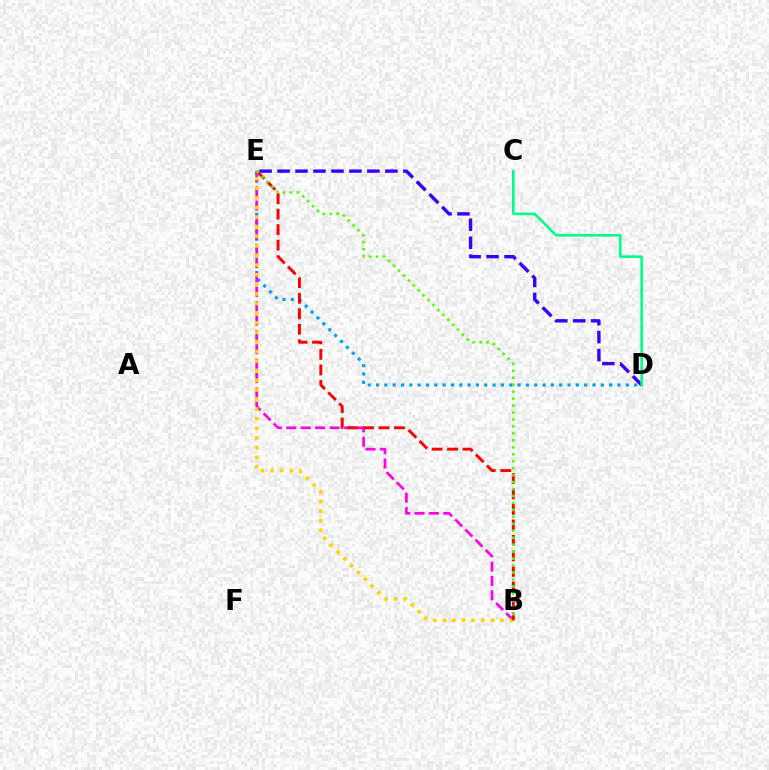{('D', 'E'): [{'color': '#009eff', 'line_style': 'dotted', 'thickness': 2.26}, {'color': '#3700ff', 'line_style': 'dashed', 'thickness': 2.44}], ('B', 'E'): [{'color': '#ff00ed', 'line_style': 'dashed', 'thickness': 1.95}, {'color': '#ffd500', 'line_style': 'dotted', 'thickness': 2.61}, {'color': '#ff0000', 'line_style': 'dashed', 'thickness': 2.11}, {'color': '#4fff00', 'line_style': 'dotted', 'thickness': 1.89}], ('C', 'D'): [{'color': '#00ff86', 'line_style': 'solid', 'thickness': 1.89}]}